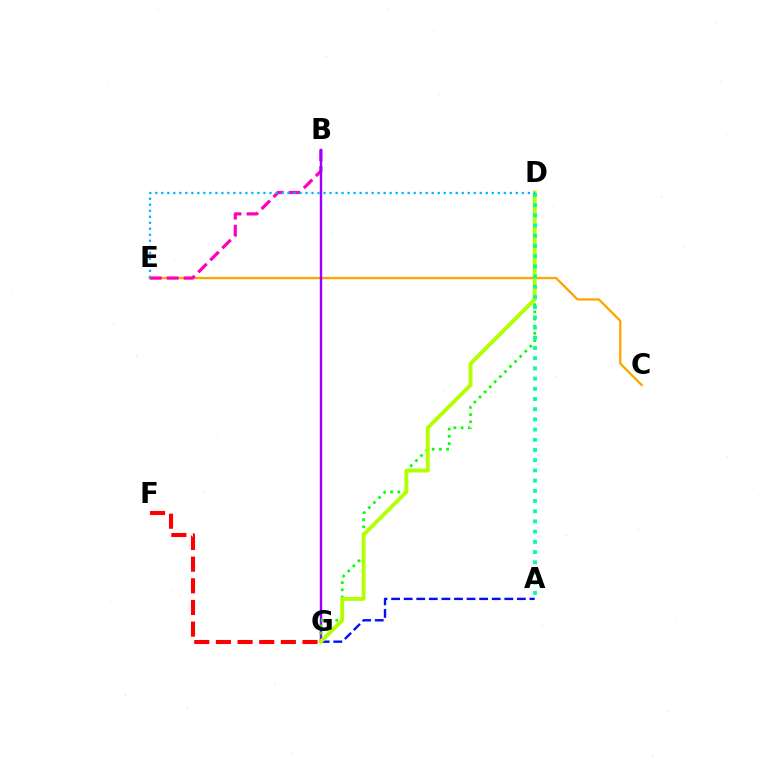{('C', 'E'): [{'color': '#ffa500', 'line_style': 'solid', 'thickness': 1.66}], ('F', 'G'): [{'color': '#ff0000', 'line_style': 'dashed', 'thickness': 2.94}], ('B', 'E'): [{'color': '#ff00bd', 'line_style': 'dashed', 'thickness': 2.31}], ('A', 'G'): [{'color': '#0010ff', 'line_style': 'dashed', 'thickness': 1.71}], ('B', 'G'): [{'color': '#9b00ff', 'line_style': 'solid', 'thickness': 1.74}], ('D', 'G'): [{'color': '#08ff00', 'line_style': 'dotted', 'thickness': 1.95}, {'color': '#b3ff00', 'line_style': 'solid', 'thickness': 2.78}], ('A', 'D'): [{'color': '#00ff9d', 'line_style': 'dotted', 'thickness': 2.77}], ('D', 'E'): [{'color': '#00b5ff', 'line_style': 'dotted', 'thickness': 1.63}]}